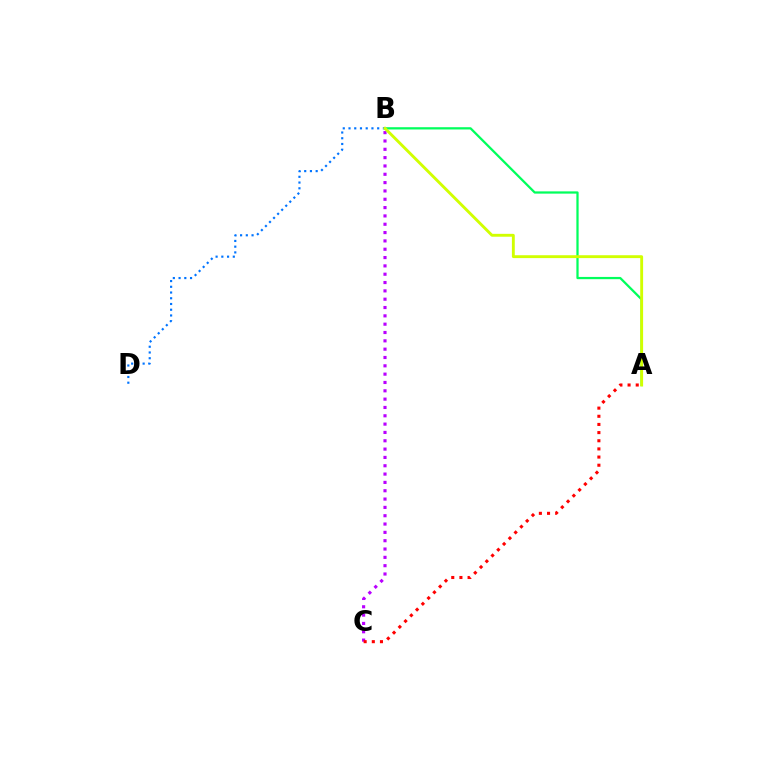{('A', 'B'): [{'color': '#00ff5c', 'line_style': 'solid', 'thickness': 1.62}, {'color': '#d1ff00', 'line_style': 'solid', 'thickness': 2.07}], ('B', 'C'): [{'color': '#b900ff', 'line_style': 'dotted', 'thickness': 2.26}], ('B', 'D'): [{'color': '#0074ff', 'line_style': 'dotted', 'thickness': 1.56}], ('A', 'C'): [{'color': '#ff0000', 'line_style': 'dotted', 'thickness': 2.22}]}